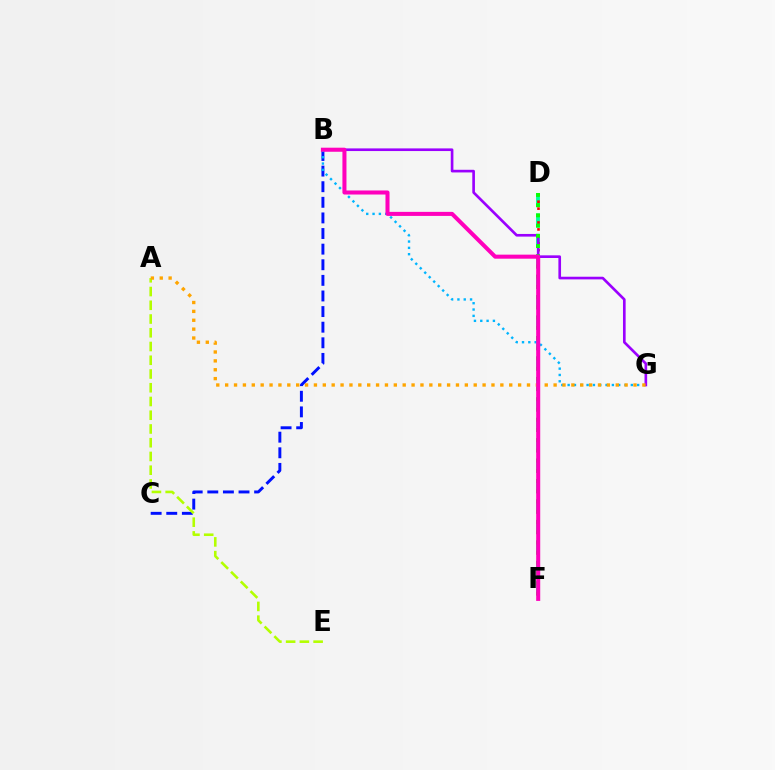{('B', 'C'): [{'color': '#0010ff', 'line_style': 'dashed', 'thickness': 2.12}], ('A', 'E'): [{'color': '#b3ff00', 'line_style': 'dashed', 'thickness': 1.87}], ('D', 'F'): [{'color': '#00ff9d', 'line_style': 'dashed', 'thickness': 2.77}, {'color': '#ff0000', 'line_style': 'dotted', 'thickness': 1.88}, {'color': '#08ff00', 'line_style': 'dotted', 'thickness': 2.78}], ('B', 'G'): [{'color': '#00b5ff', 'line_style': 'dotted', 'thickness': 1.72}, {'color': '#9b00ff', 'line_style': 'solid', 'thickness': 1.91}], ('A', 'G'): [{'color': '#ffa500', 'line_style': 'dotted', 'thickness': 2.41}], ('B', 'F'): [{'color': '#ff00bd', 'line_style': 'solid', 'thickness': 2.91}]}